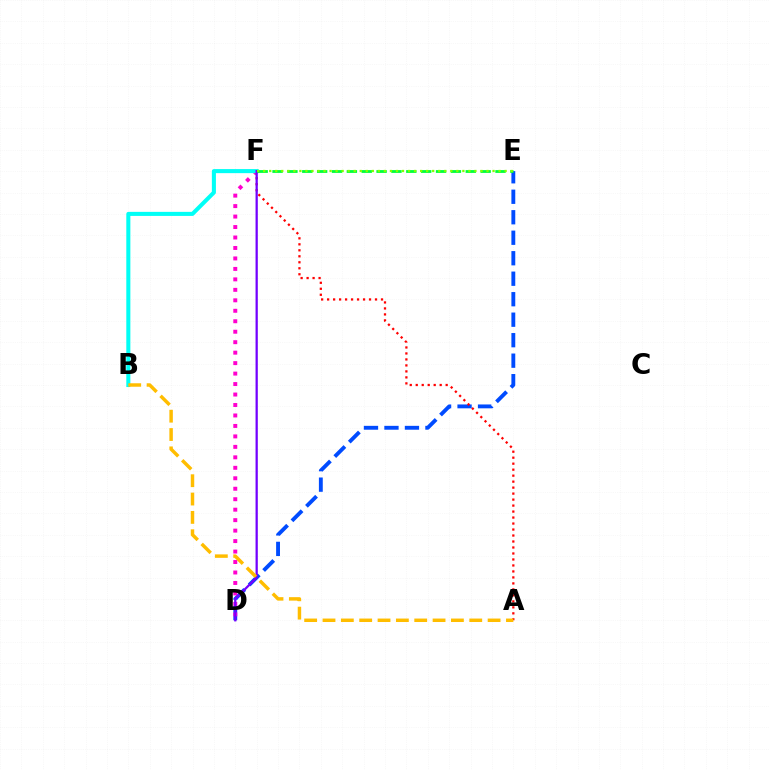{('D', 'E'): [{'color': '#004bff', 'line_style': 'dashed', 'thickness': 2.78}], ('D', 'F'): [{'color': '#ff00cf', 'line_style': 'dotted', 'thickness': 2.84}, {'color': '#7200ff', 'line_style': 'solid', 'thickness': 1.63}], ('A', 'F'): [{'color': '#ff0000', 'line_style': 'dotted', 'thickness': 1.63}], ('B', 'F'): [{'color': '#00fff6', 'line_style': 'solid', 'thickness': 2.92}], ('E', 'F'): [{'color': '#00ff39', 'line_style': 'dashed', 'thickness': 2.02}, {'color': '#84ff00', 'line_style': 'dotted', 'thickness': 1.64}], ('A', 'B'): [{'color': '#ffbd00', 'line_style': 'dashed', 'thickness': 2.49}]}